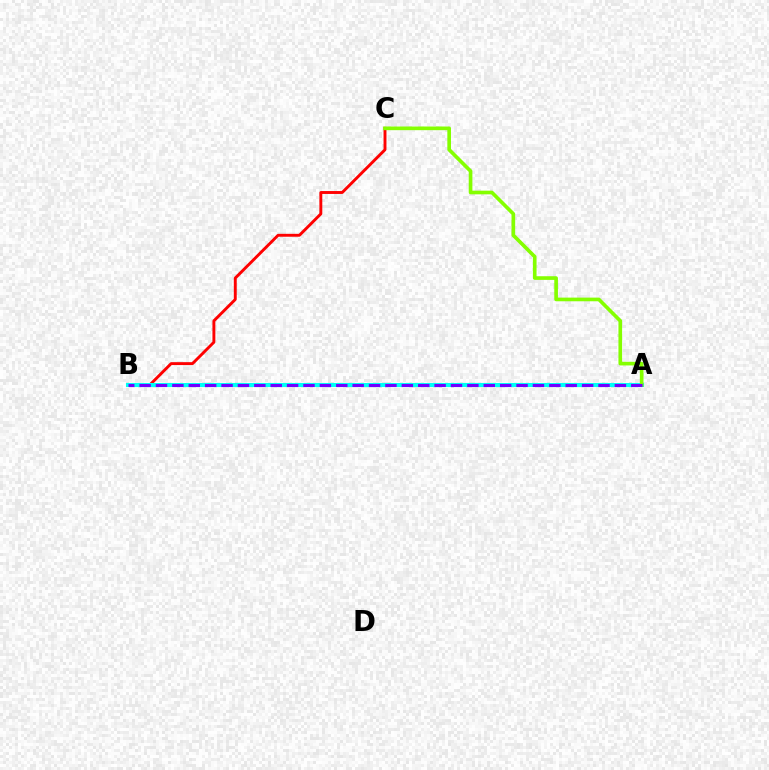{('B', 'C'): [{'color': '#ff0000', 'line_style': 'solid', 'thickness': 2.09}], ('A', 'B'): [{'color': '#00fff6', 'line_style': 'solid', 'thickness': 2.94}, {'color': '#7200ff', 'line_style': 'dashed', 'thickness': 2.23}], ('A', 'C'): [{'color': '#84ff00', 'line_style': 'solid', 'thickness': 2.64}]}